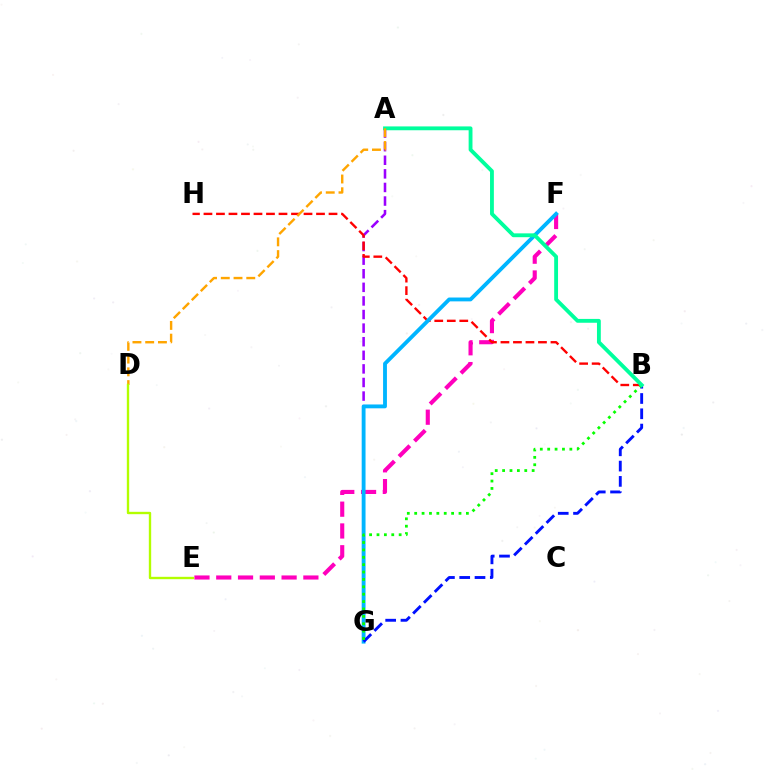{('E', 'F'): [{'color': '#ff00bd', 'line_style': 'dashed', 'thickness': 2.96}], ('A', 'G'): [{'color': '#9b00ff', 'line_style': 'dashed', 'thickness': 1.85}], ('B', 'H'): [{'color': '#ff0000', 'line_style': 'dashed', 'thickness': 1.7}], ('F', 'G'): [{'color': '#00b5ff', 'line_style': 'solid', 'thickness': 2.77}], ('B', 'G'): [{'color': '#0010ff', 'line_style': 'dashed', 'thickness': 2.08}, {'color': '#08ff00', 'line_style': 'dotted', 'thickness': 2.01}], ('A', 'B'): [{'color': '#00ff9d', 'line_style': 'solid', 'thickness': 2.76}], ('A', 'D'): [{'color': '#ffa500', 'line_style': 'dashed', 'thickness': 1.73}], ('D', 'E'): [{'color': '#b3ff00', 'line_style': 'solid', 'thickness': 1.7}]}